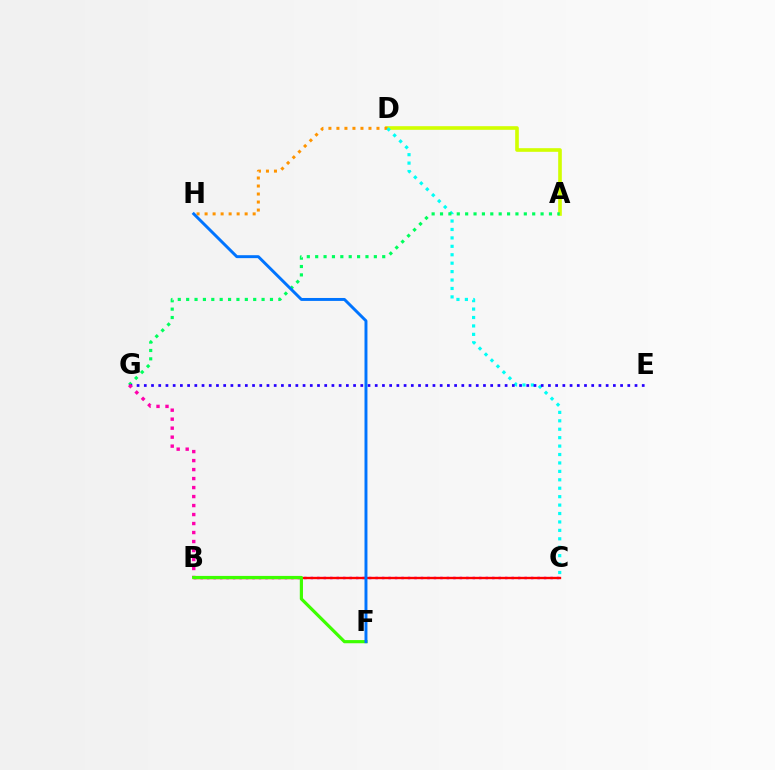{('A', 'D'): [{'color': '#d1ff00', 'line_style': 'solid', 'thickness': 2.62}], ('D', 'H'): [{'color': '#ff9400', 'line_style': 'dotted', 'thickness': 2.18}], ('C', 'D'): [{'color': '#00fff6', 'line_style': 'dotted', 'thickness': 2.29}], ('B', 'C'): [{'color': '#b900ff', 'line_style': 'dotted', 'thickness': 1.76}, {'color': '#ff0000', 'line_style': 'solid', 'thickness': 1.69}], ('A', 'G'): [{'color': '#00ff5c', 'line_style': 'dotted', 'thickness': 2.28}], ('E', 'G'): [{'color': '#2500ff', 'line_style': 'dotted', 'thickness': 1.96}], ('B', 'G'): [{'color': '#ff00ac', 'line_style': 'dotted', 'thickness': 2.44}], ('B', 'F'): [{'color': '#3dff00', 'line_style': 'solid', 'thickness': 2.29}], ('F', 'H'): [{'color': '#0074ff', 'line_style': 'solid', 'thickness': 2.12}]}